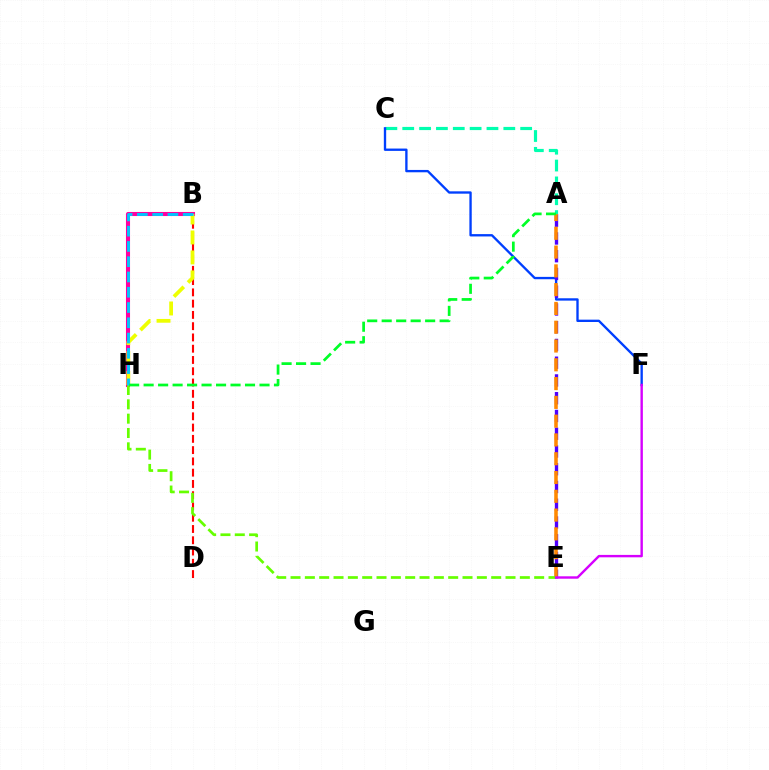{('A', 'C'): [{'color': '#00ffaf', 'line_style': 'dashed', 'thickness': 2.29}], ('B', 'H'): [{'color': '#ff00a0', 'line_style': 'solid', 'thickness': 2.93}, {'color': '#eeff00', 'line_style': 'dashed', 'thickness': 2.71}, {'color': '#00c7ff', 'line_style': 'dashed', 'thickness': 2.07}], ('C', 'F'): [{'color': '#003fff', 'line_style': 'solid', 'thickness': 1.69}], ('A', 'E'): [{'color': '#4f00ff', 'line_style': 'dashed', 'thickness': 2.41}, {'color': '#ff8800', 'line_style': 'dashed', 'thickness': 2.55}], ('B', 'D'): [{'color': '#ff0000', 'line_style': 'dashed', 'thickness': 1.53}], ('E', 'H'): [{'color': '#66ff00', 'line_style': 'dashed', 'thickness': 1.95}], ('E', 'F'): [{'color': '#d600ff', 'line_style': 'solid', 'thickness': 1.73}], ('A', 'H'): [{'color': '#00ff27', 'line_style': 'dashed', 'thickness': 1.97}]}